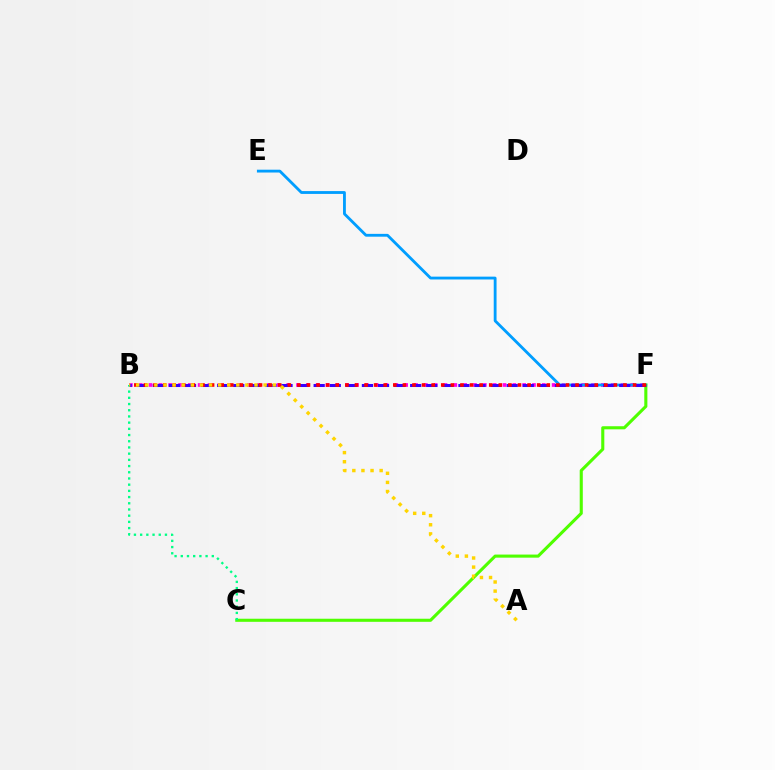{('B', 'F'): [{'color': '#ff00ed', 'line_style': 'dotted', 'thickness': 2.67}, {'color': '#3700ff', 'line_style': 'dashed', 'thickness': 2.19}, {'color': '#ff0000', 'line_style': 'dotted', 'thickness': 2.61}], ('E', 'F'): [{'color': '#009eff', 'line_style': 'solid', 'thickness': 2.03}], ('C', 'F'): [{'color': '#4fff00', 'line_style': 'solid', 'thickness': 2.22}], ('B', 'C'): [{'color': '#00ff86', 'line_style': 'dotted', 'thickness': 1.69}], ('A', 'B'): [{'color': '#ffd500', 'line_style': 'dotted', 'thickness': 2.47}]}